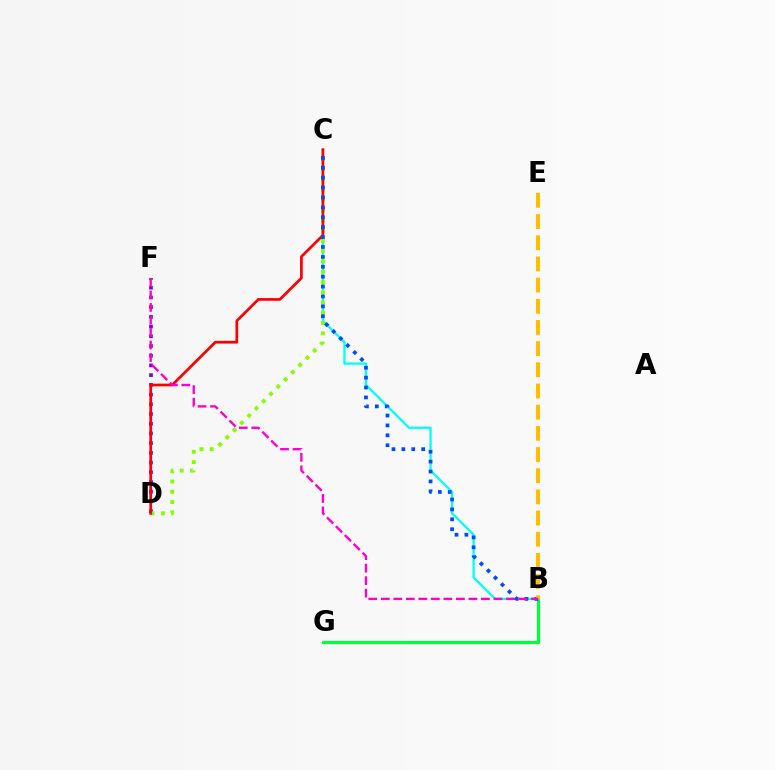{('D', 'F'): [{'color': '#7200ff', 'line_style': 'dotted', 'thickness': 2.64}], ('B', 'G'): [{'color': '#00ff39', 'line_style': 'solid', 'thickness': 2.25}], ('B', 'C'): [{'color': '#00fff6', 'line_style': 'solid', 'thickness': 1.64}, {'color': '#004bff', 'line_style': 'dotted', 'thickness': 2.69}], ('C', 'D'): [{'color': '#84ff00', 'line_style': 'dotted', 'thickness': 2.79}, {'color': '#ff0000', 'line_style': 'solid', 'thickness': 1.95}], ('B', 'E'): [{'color': '#ffbd00', 'line_style': 'dashed', 'thickness': 2.88}], ('B', 'F'): [{'color': '#ff00cf', 'line_style': 'dashed', 'thickness': 1.7}]}